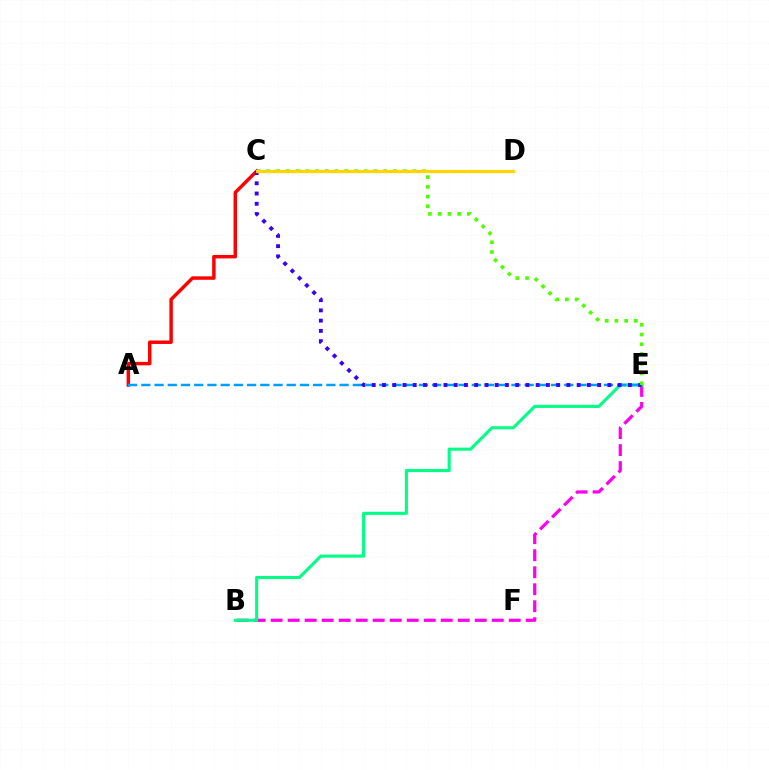{('B', 'E'): [{'color': '#ff00ed', 'line_style': 'dashed', 'thickness': 2.31}, {'color': '#00ff86', 'line_style': 'solid', 'thickness': 2.23}], ('A', 'C'): [{'color': '#ff0000', 'line_style': 'solid', 'thickness': 2.5}], ('A', 'E'): [{'color': '#009eff', 'line_style': 'dashed', 'thickness': 1.8}], ('C', 'E'): [{'color': '#3700ff', 'line_style': 'dotted', 'thickness': 2.78}, {'color': '#4fff00', 'line_style': 'dotted', 'thickness': 2.64}], ('C', 'D'): [{'color': '#ffd500', 'line_style': 'solid', 'thickness': 2.33}]}